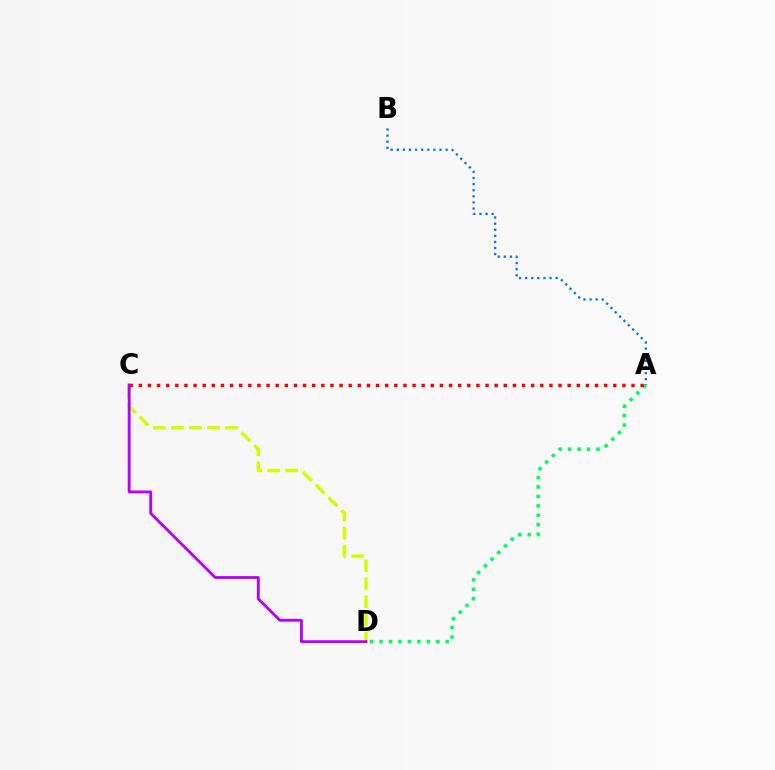{('A', 'B'): [{'color': '#0074ff', 'line_style': 'dotted', 'thickness': 1.66}], ('A', 'D'): [{'color': '#00ff5c', 'line_style': 'dotted', 'thickness': 2.57}], ('C', 'D'): [{'color': '#d1ff00', 'line_style': 'dashed', 'thickness': 2.45}, {'color': '#b900ff', 'line_style': 'solid', 'thickness': 2.05}], ('A', 'C'): [{'color': '#ff0000', 'line_style': 'dotted', 'thickness': 2.48}]}